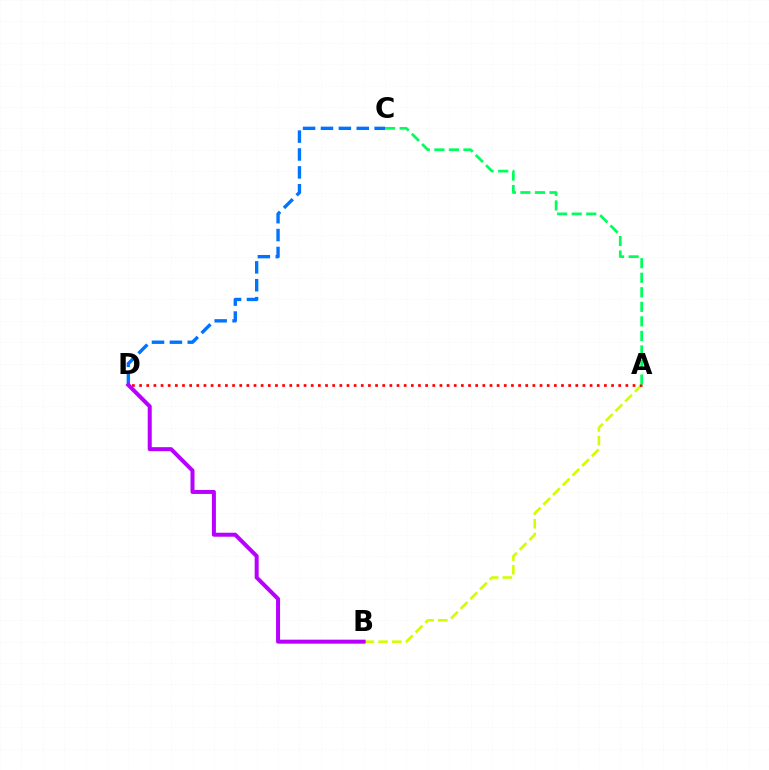{('A', 'B'): [{'color': '#d1ff00', 'line_style': 'dashed', 'thickness': 1.86}], ('A', 'D'): [{'color': '#ff0000', 'line_style': 'dotted', 'thickness': 1.94}], ('A', 'C'): [{'color': '#00ff5c', 'line_style': 'dashed', 'thickness': 1.97}], ('C', 'D'): [{'color': '#0074ff', 'line_style': 'dashed', 'thickness': 2.43}], ('B', 'D'): [{'color': '#b900ff', 'line_style': 'solid', 'thickness': 2.88}]}